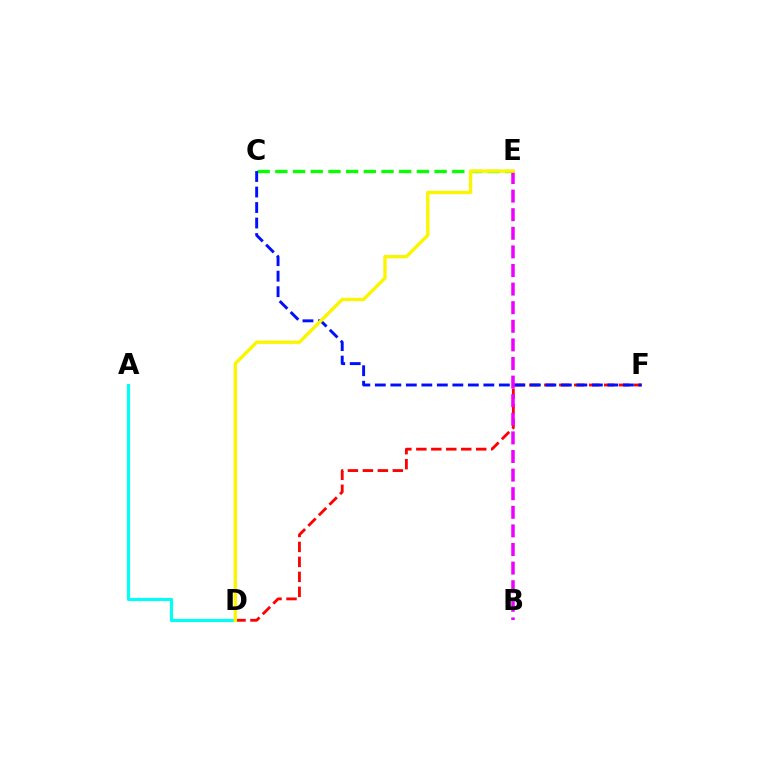{('D', 'F'): [{'color': '#ff0000', 'line_style': 'dashed', 'thickness': 2.03}], ('C', 'E'): [{'color': '#08ff00', 'line_style': 'dashed', 'thickness': 2.4}], ('C', 'F'): [{'color': '#0010ff', 'line_style': 'dashed', 'thickness': 2.11}], ('B', 'E'): [{'color': '#ee00ff', 'line_style': 'dashed', 'thickness': 2.53}], ('A', 'D'): [{'color': '#00fff6', 'line_style': 'solid', 'thickness': 2.26}], ('D', 'E'): [{'color': '#fcf500', 'line_style': 'solid', 'thickness': 2.42}]}